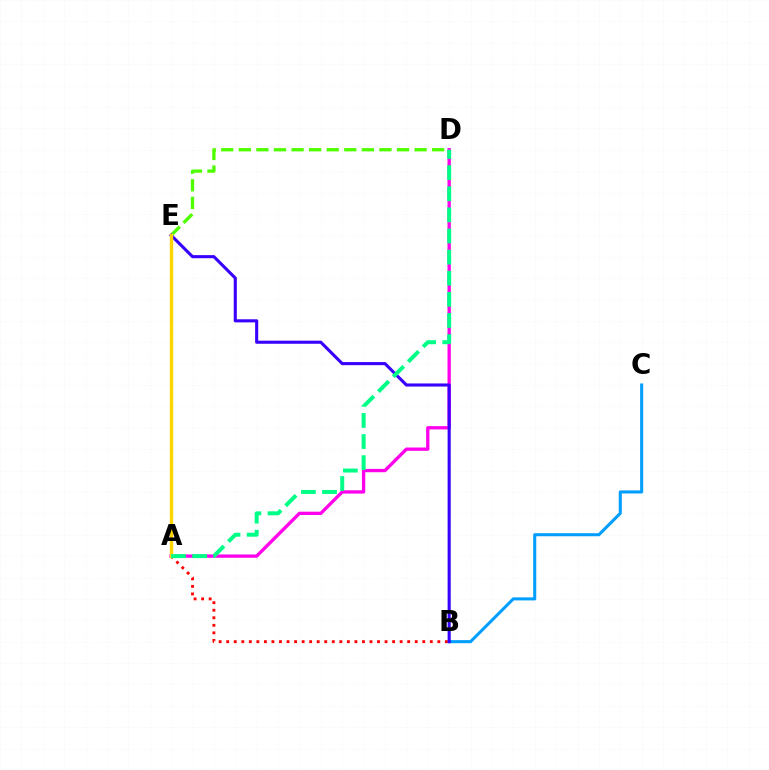{('A', 'D'): [{'color': '#ff00ed', 'line_style': 'solid', 'thickness': 2.39}, {'color': '#00ff86', 'line_style': 'dashed', 'thickness': 2.87}], ('B', 'C'): [{'color': '#009eff', 'line_style': 'solid', 'thickness': 2.2}], ('D', 'E'): [{'color': '#4fff00', 'line_style': 'dashed', 'thickness': 2.39}], ('A', 'B'): [{'color': '#ff0000', 'line_style': 'dotted', 'thickness': 2.05}], ('B', 'E'): [{'color': '#3700ff', 'line_style': 'solid', 'thickness': 2.22}], ('A', 'E'): [{'color': '#ffd500', 'line_style': 'solid', 'thickness': 2.45}]}